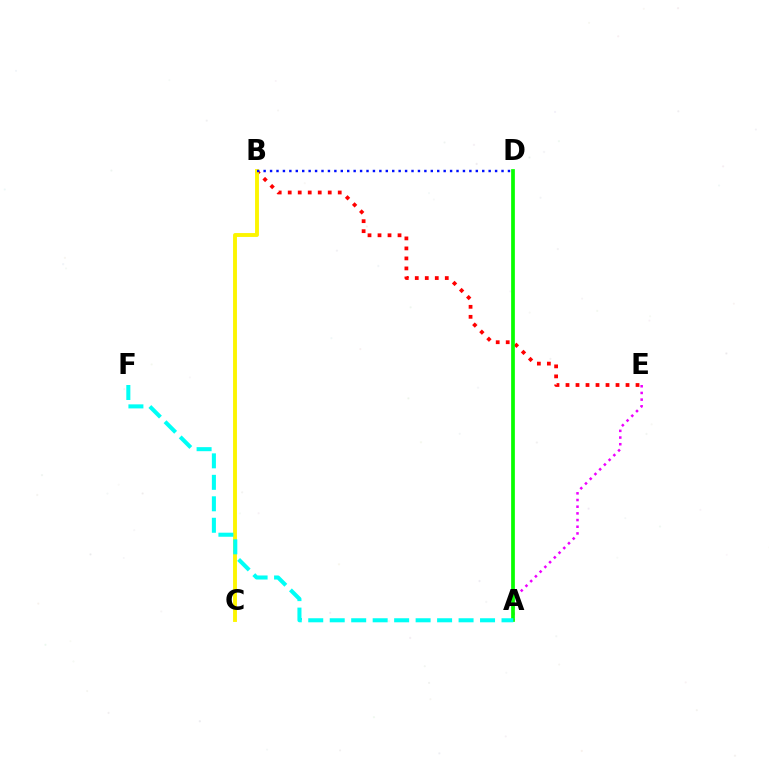{('B', 'E'): [{'color': '#ff0000', 'line_style': 'dotted', 'thickness': 2.72}], ('A', 'E'): [{'color': '#ee00ff', 'line_style': 'dotted', 'thickness': 1.82}], ('B', 'C'): [{'color': '#fcf500', 'line_style': 'solid', 'thickness': 2.79}], ('A', 'D'): [{'color': '#08ff00', 'line_style': 'solid', 'thickness': 2.68}], ('B', 'D'): [{'color': '#0010ff', 'line_style': 'dotted', 'thickness': 1.75}], ('A', 'F'): [{'color': '#00fff6', 'line_style': 'dashed', 'thickness': 2.92}]}